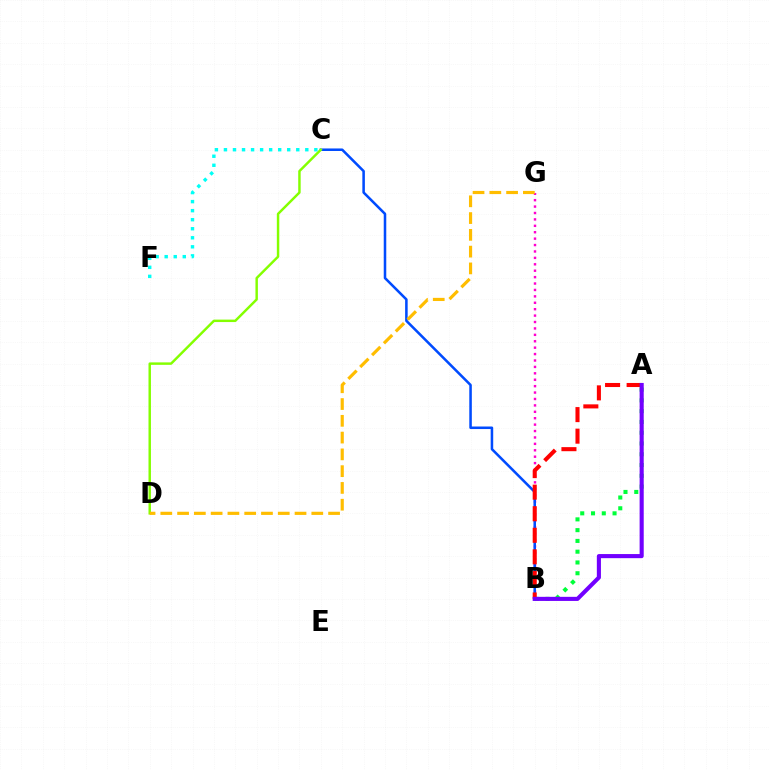{('B', 'G'): [{'color': '#ff00cf', 'line_style': 'dotted', 'thickness': 1.74}], ('A', 'B'): [{'color': '#00ff39', 'line_style': 'dotted', 'thickness': 2.93}, {'color': '#ff0000', 'line_style': 'dashed', 'thickness': 2.93}, {'color': '#7200ff', 'line_style': 'solid', 'thickness': 2.96}], ('B', 'C'): [{'color': '#004bff', 'line_style': 'solid', 'thickness': 1.83}], ('C', 'D'): [{'color': '#84ff00', 'line_style': 'solid', 'thickness': 1.76}], ('C', 'F'): [{'color': '#00fff6', 'line_style': 'dotted', 'thickness': 2.46}], ('D', 'G'): [{'color': '#ffbd00', 'line_style': 'dashed', 'thickness': 2.28}]}